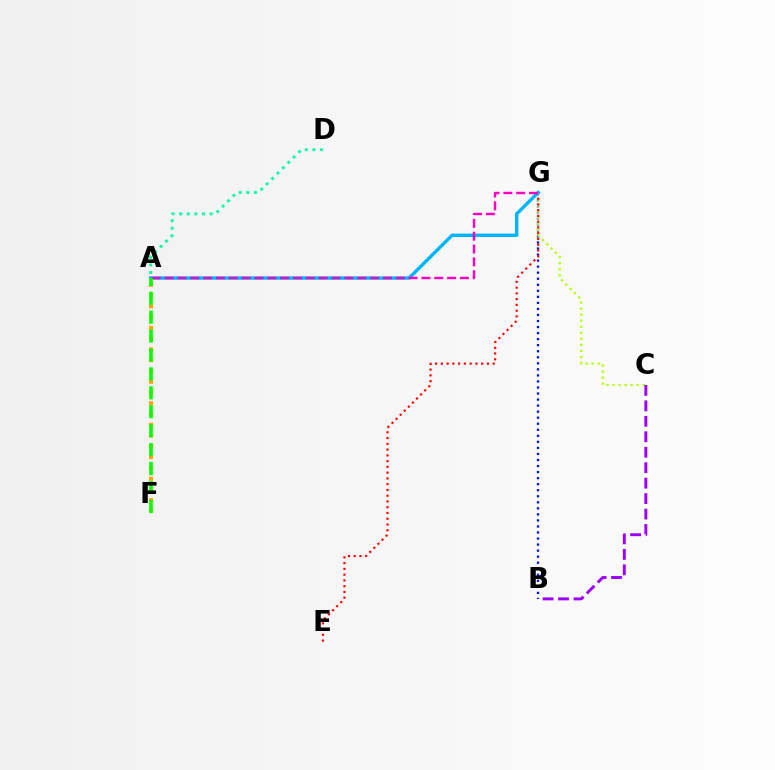{('A', 'F'): [{'color': '#ffa500', 'line_style': 'dotted', 'thickness': 2.93}, {'color': '#08ff00', 'line_style': 'dashed', 'thickness': 2.57}], ('B', 'G'): [{'color': '#0010ff', 'line_style': 'dotted', 'thickness': 1.64}], ('A', 'D'): [{'color': '#00ff9d', 'line_style': 'dotted', 'thickness': 2.07}], ('C', 'G'): [{'color': '#b3ff00', 'line_style': 'dotted', 'thickness': 1.64}], ('E', 'G'): [{'color': '#ff0000', 'line_style': 'dotted', 'thickness': 1.57}], ('B', 'C'): [{'color': '#9b00ff', 'line_style': 'dashed', 'thickness': 2.1}], ('A', 'G'): [{'color': '#00b5ff', 'line_style': 'solid', 'thickness': 2.45}, {'color': '#ff00bd', 'line_style': 'dashed', 'thickness': 1.74}]}